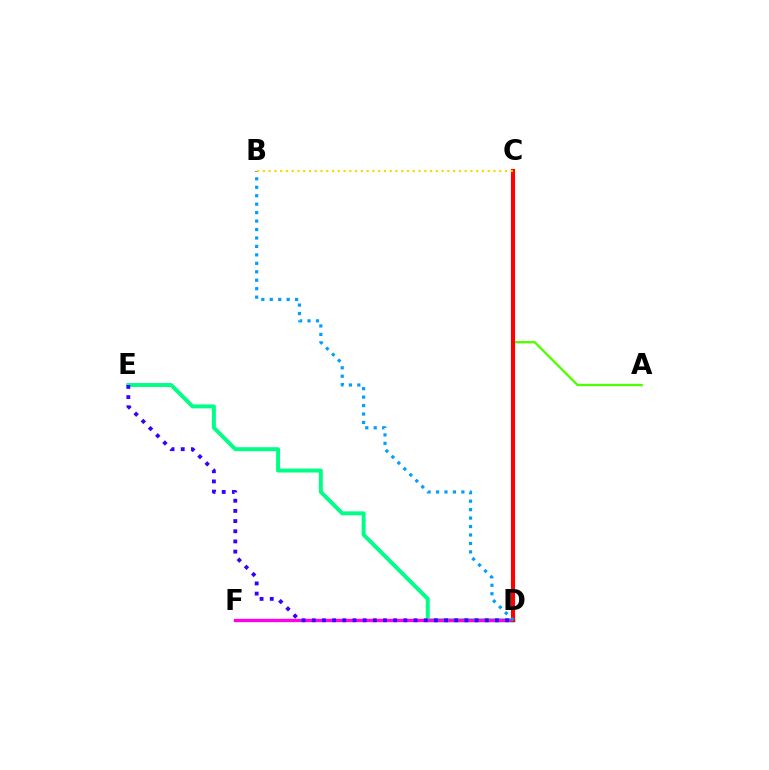{('D', 'E'): [{'color': '#00ff86', 'line_style': 'solid', 'thickness': 2.85}, {'color': '#3700ff', 'line_style': 'dotted', 'thickness': 2.76}], ('D', 'F'): [{'color': '#ff00ed', 'line_style': 'solid', 'thickness': 2.38}], ('A', 'C'): [{'color': '#4fff00', 'line_style': 'solid', 'thickness': 1.68}], ('C', 'D'): [{'color': '#ff0000', 'line_style': 'solid', 'thickness': 2.96}], ('B', 'D'): [{'color': '#009eff', 'line_style': 'dotted', 'thickness': 2.3}], ('B', 'C'): [{'color': '#ffd500', 'line_style': 'dotted', 'thickness': 1.57}]}